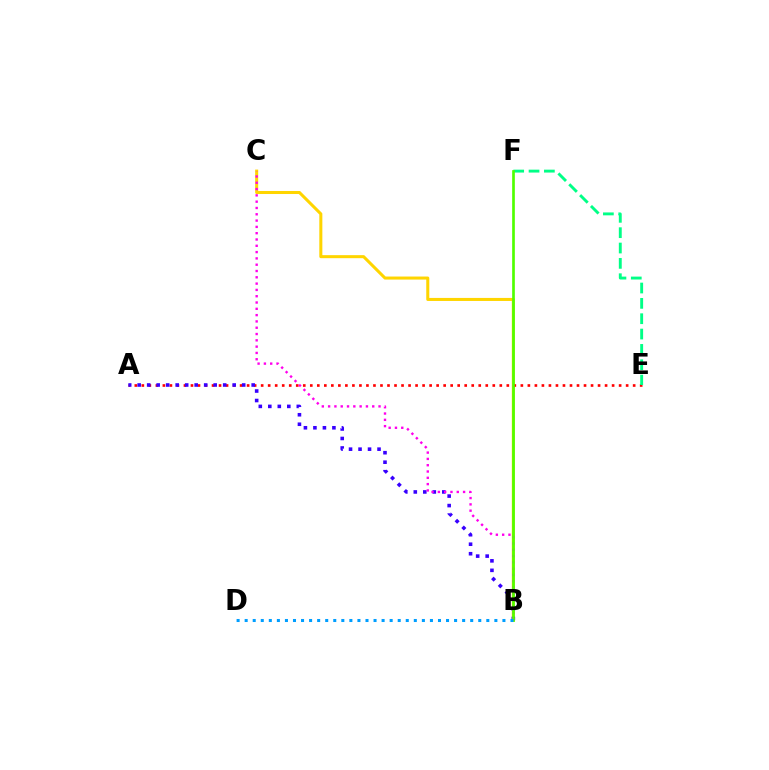{('B', 'C'): [{'color': '#ffd500', 'line_style': 'solid', 'thickness': 2.19}, {'color': '#ff00ed', 'line_style': 'dotted', 'thickness': 1.71}], ('A', 'E'): [{'color': '#ff0000', 'line_style': 'dotted', 'thickness': 1.91}], ('A', 'B'): [{'color': '#3700ff', 'line_style': 'dotted', 'thickness': 2.58}], ('E', 'F'): [{'color': '#00ff86', 'line_style': 'dashed', 'thickness': 2.08}], ('B', 'F'): [{'color': '#4fff00', 'line_style': 'solid', 'thickness': 1.93}], ('B', 'D'): [{'color': '#009eff', 'line_style': 'dotted', 'thickness': 2.19}]}